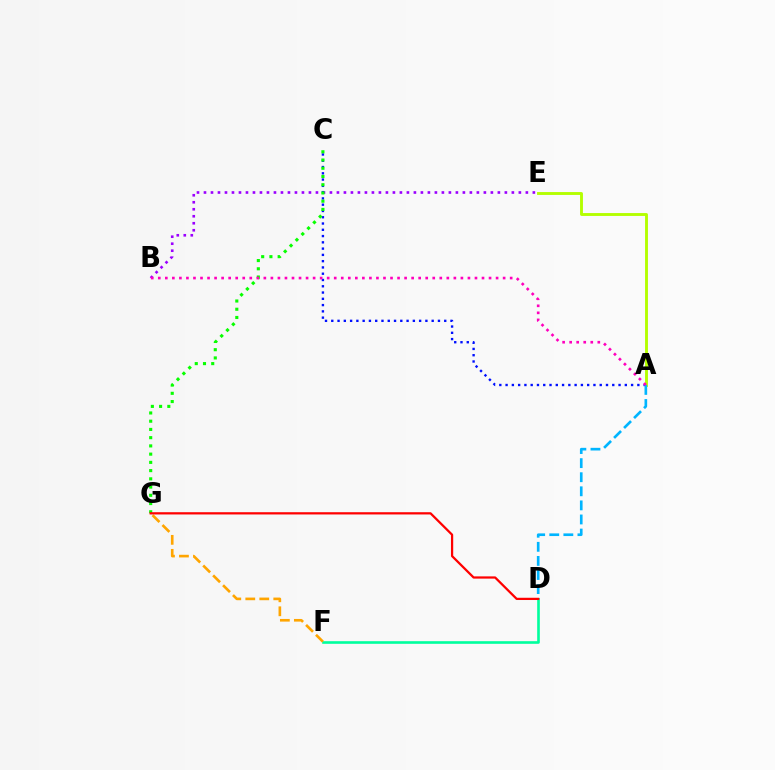{('D', 'F'): [{'color': '#00ff9d', 'line_style': 'solid', 'thickness': 1.89}], ('B', 'E'): [{'color': '#9b00ff', 'line_style': 'dotted', 'thickness': 1.9}], ('A', 'C'): [{'color': '#0010ff', 'line_style': 'dotted', 'thickness': 1.7}], ('C', 'G'): [{'color': '#08ff00', 'line_style': 'dotted', 'thickness': 2.24}], ('F', 'G'): [{'color': '#ffa500', 'line_style': 'dashed', 'thickness': 1.9}], ('A', 'E'): [{'color': '#b3ff00', 'line_style': 'solid', 'thickness': 2.08}], ('A', 'D'): [{'color': '#00b5ff', 'line_style': 'dashed', 'thickness': 1.91}], ('A', 'B'): [{'color': '#ff00bd', 'line_style': 'dotted', 'thickness': 1.91}], ('D', 'G'): [{'color': '#ff0000', 'line_style': 'solid', 'thickness': 1.62}]}